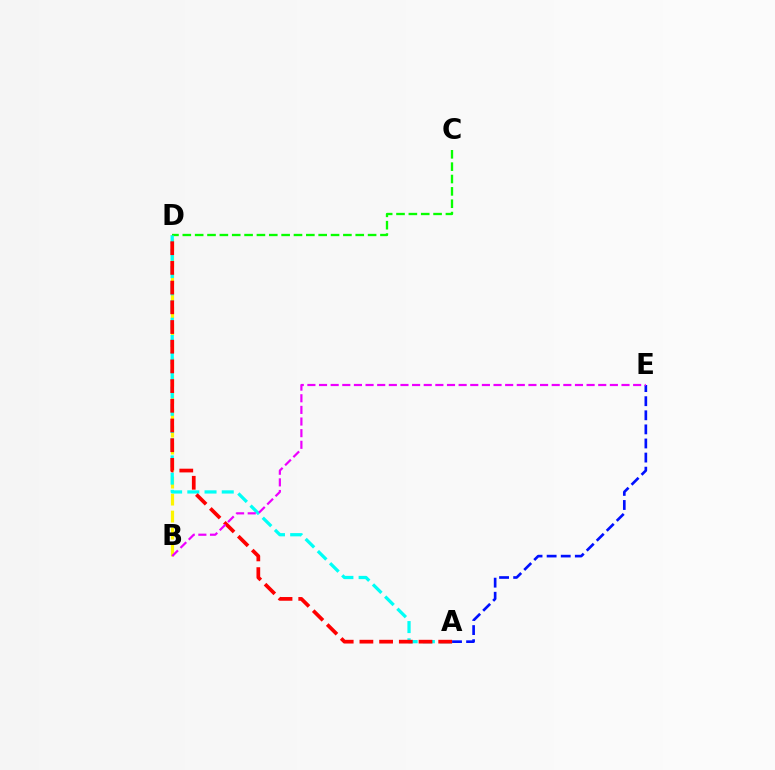{('C', 'D'): [{'color': '#08ff00', 'line_style': 'dashed', 'thickness': 1.68}], ('B', 'D'): [{'color': '#fcf500', 'line_style': 'dashed', 'thickness': 2.31}], ('A', 'D'): [{'color': '#00fff6', 'line_style': 'dashed', 'thickness': 2.34}, {'color': '#ff0000', 'line_style': 'dashed', 'thickness': 2.68}], ('A', 'E'): [{'color': '#0010ff', 'line_style': 'dashed', 'thickness': 1.91}], ('B', 'E'): [{'color': '#ee00ff', 'line_style': 'dashed', 'thickness': 1.58}]}